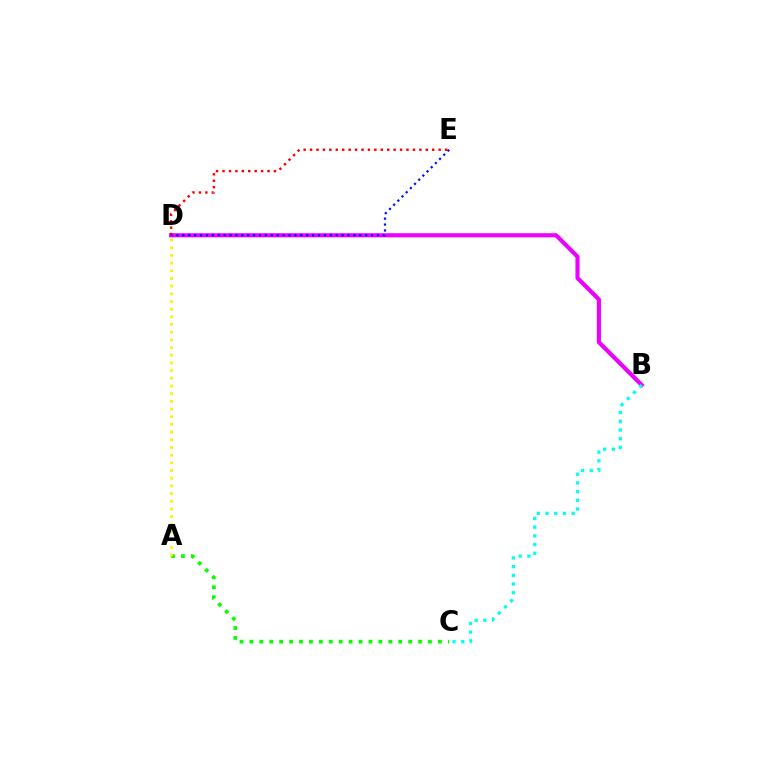{('B', 'D'): [{'color': '#ee00ff', 'line_style': 'solid', 'thickness': 2.98}], ('A', 'C'): [{'color': '#08ff00', 'line_style': 'dotted', 'thickness': 2.7}], ('A', 'D'): [{'color': '#fcf500', 'line_style': 'dotted', 'thickness': 2.09}], ('D', 'E'): [{'color': '#ff0000', 'line_style': 'dotted', 'thickness': 1.75}, {'color': '#0010ff', 'line_style': 'dotted', 'thickness': 1.6}], ('B', 'C'): [{'color': '#00fff6', 'line_style': 'dotted', 'thickness': 2.36}]}